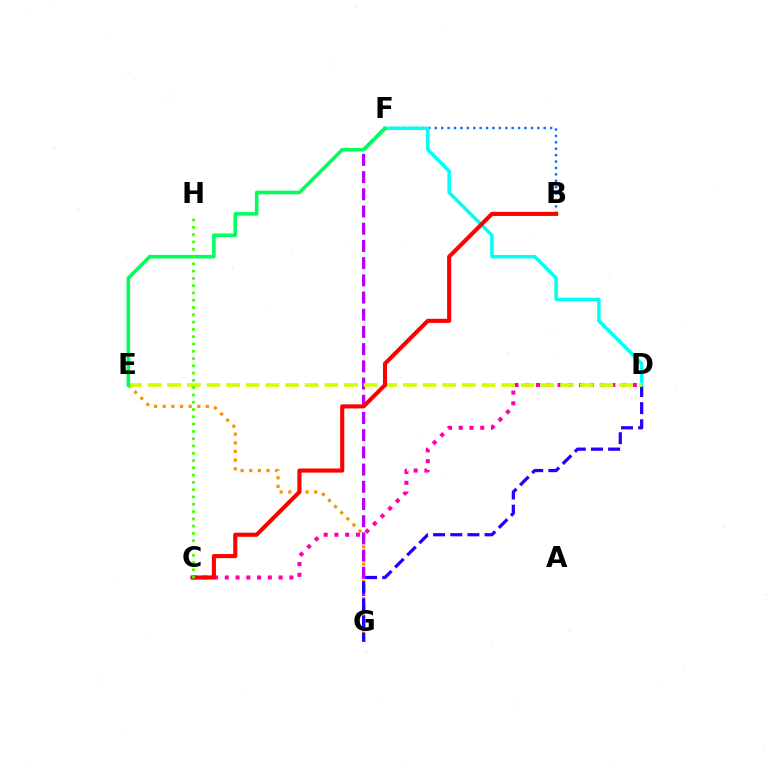{('E', 'G'): [{'color': '#ff9400', 'line_style': 'dotted', 'thickness': 2.35}], ('F', 'G'): [{'color': '#b900ff', 'line_style': 'dashed', 'thickness': 2.34}], ('C', 'D'): [{'color': '#ff00ac', 'line_style': 'dotted', 'thickness': 2.92}], ('B', 'F'): [{'color': '#0074ff', 'line_style': 'dotted', 'thickness': 1.74}], ('D', 'G'): [{'color': '#2500ff', 'line_style': 'dashed', 'thickness': 2.33}], ('D', 'F'): [{'color': '#00fff6', 'line_style': 'solid', 'thickness': 2.51}], ('D', 'E'): [{'color': '#d1ff00', 'line_style': 'dashed', 'thickness': 2.67}], ('E', 'F'): [{'color': '#00ff5c', 'line_style': 'solid', 'thickness': 2.58}], ('B', 'C'): [{'color': '#ff0000', 'line_style': 'solid', 'thickness': 2.95}], ('C', 'H'): [{'color': '#3dff00', 'line_style': 'dotted', 'thickness': 1.98}]}